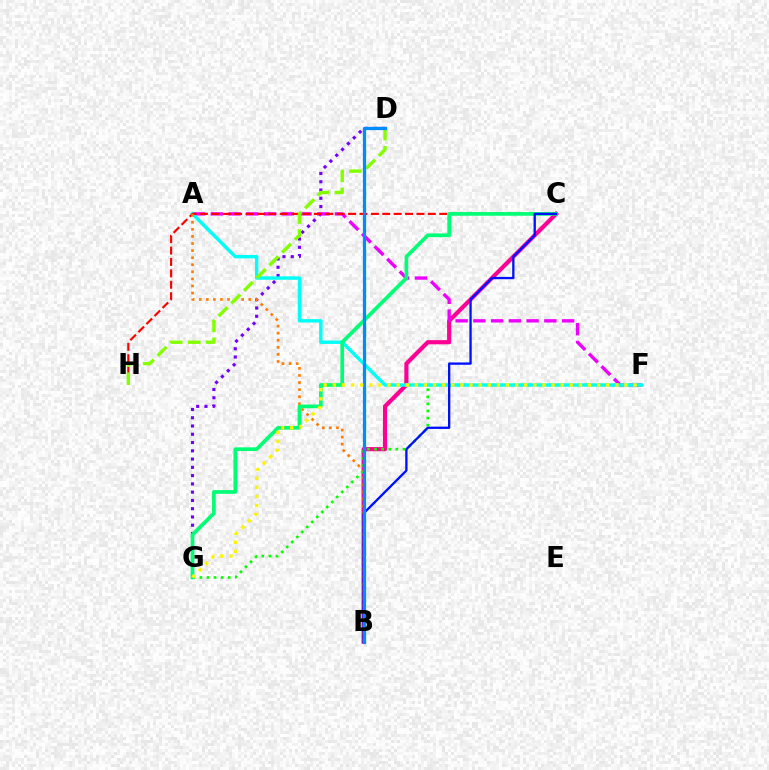{('D', 'G'): [{'color': '#7200ff', 'line_style': 'dotted', 'thickness': 2.25}], ('B', 'C'): [{'color': '#ff0094', 'line_style': 'solid', 'thickness': 2.99}, {'color': '#0010ff', 'line_style': 'solid', 'thickness': 1.67}], ('A', 'F'): [{'color': '#ee00ff', 'line_style': 'dashed', 'thickness': 2.41}, {'color': '#00fff6', 'line_style': 'solid', 'thickness': 2.45}], ('F', 'G'): [{'color': '#08ff00', 'line_style': 'dotted', 'thickness': 1.92}, {'color': '#fcf500', 'line_style': 'dotted', 'thickness': 2.48}], ('C', 'H'): [{'color': '#ff0000', 'line_style': 'dashed', 'thickness': 1.55}], ('A', 'B'): [{'color': '#ff7c00', 'line_style': 'dotted', 'thickness': 1.92}], ('C', 'G'): [{'color': '#00ff74', 'line_style': 'solid', 'thickness': 2.65}], ('D', 'H'): [{'color': '#84ff00', 'line_style': 'dashed', 'thickness': 2.44}], ('B', 'D'): [{'color': '#008cff', 'line_style': 'solid', 'thickness': 2.33}]}